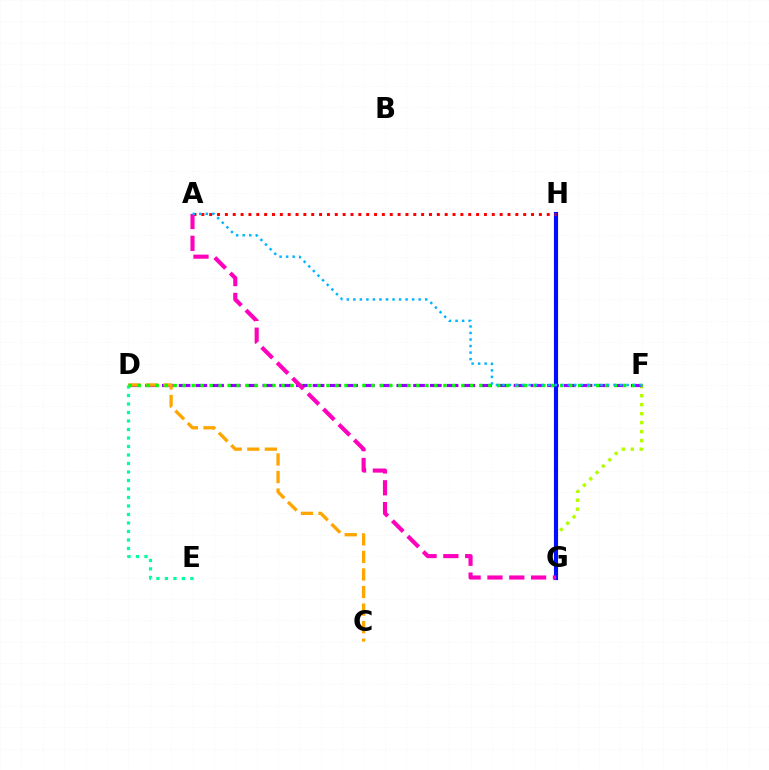{('F', 'G'): [{'color': '#b3ff00', 'line_style': 'dotted', 'thickness': 2.44}], ('D', 'F'): [{'color': '#9b00ff', 'line_style': 'dashed', 'thickness': 2.28}, {'color': '#08ff00', 'line_style': 'dotted', 'thickness': 2.44}], ('C', 'D'): [{'color': '#ffa500', 'line_style': 'dashed', 'thickness': 2.38}], ('D', 'E'): [{'color': '#00ff9d', 'line_style': 'dotted', 'thickness': 2.31}], ('G', 'H'): [{'color': '#0010ff', 'line_style': 'solid', 'thickness': 2.99}], ('A', 'H'): [{'color': '#ff0000', 'line_style': 'dotted', 'thickness': 2.13}], ('A', 'G'): [{'color': '#ff00bd', 'line_style': 'dashed', 'thickness': 2.97}], ('A', 'F'): [{'color': '#00b5ff', 'line_style': 'dotted', 'thickness': 1.78}]}